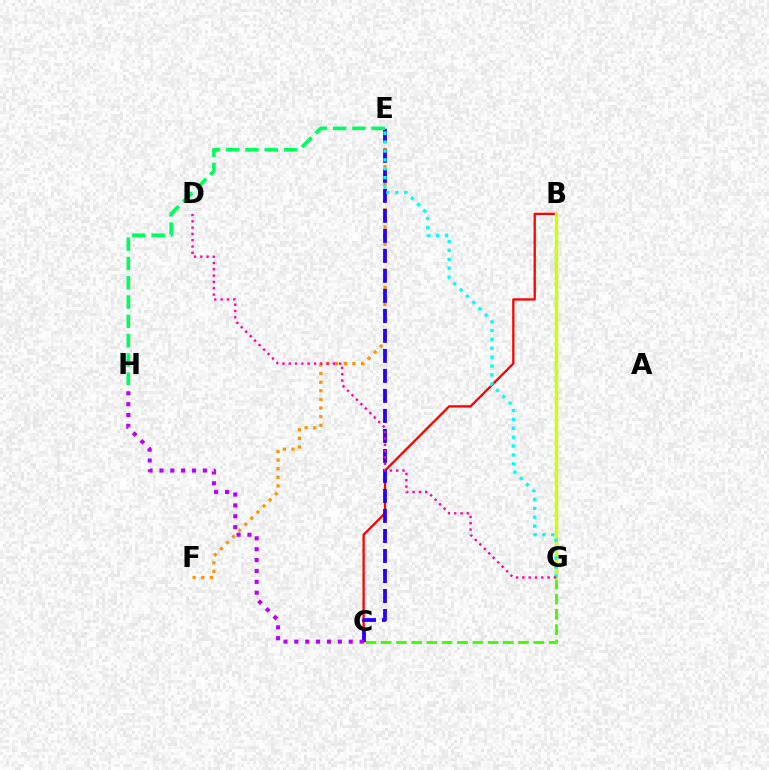{('B', 'G'): [{'color': '#0074ff', 'line_style': 'dashed', 'thickness': 1.5}, {'color': '#d1ff00', 'line_style': 'solid', 'thickness': 2.43}], ('B', 'C'): [{'color': '#ff0000', 'line_style': 'solid', 'thickness': 1.66}], ('C', 'G'): [{'color': '#3dff00', 'line_style': 'dashed', 'thickness': 2.07}], ('E', 'F'): [{'color': '#ff9400', 'line_style': 'dotted', 'thickness': 2.34}], ('C', 'E'): [{'color': '#2500ff', 'line_style': 'dashed', 'thickness': 2.72}], ('E', 'G'): [{'color': '#00fff6', 'line_style': 'dotted', 'thickness': 2.42}], ('D', 'G'): [{'color': '#ff00ac', 'line_style': 'dotted', 'thickness': 1.71}], ('E', 'H'): [{'color': '#00ff5c', 'line_style': 'dashed', 'thickness': 2.62}], ('C', 'H'): [{'color': '#b900ff', 'line_style': 'dotted', 'thickness': 2.95}]}